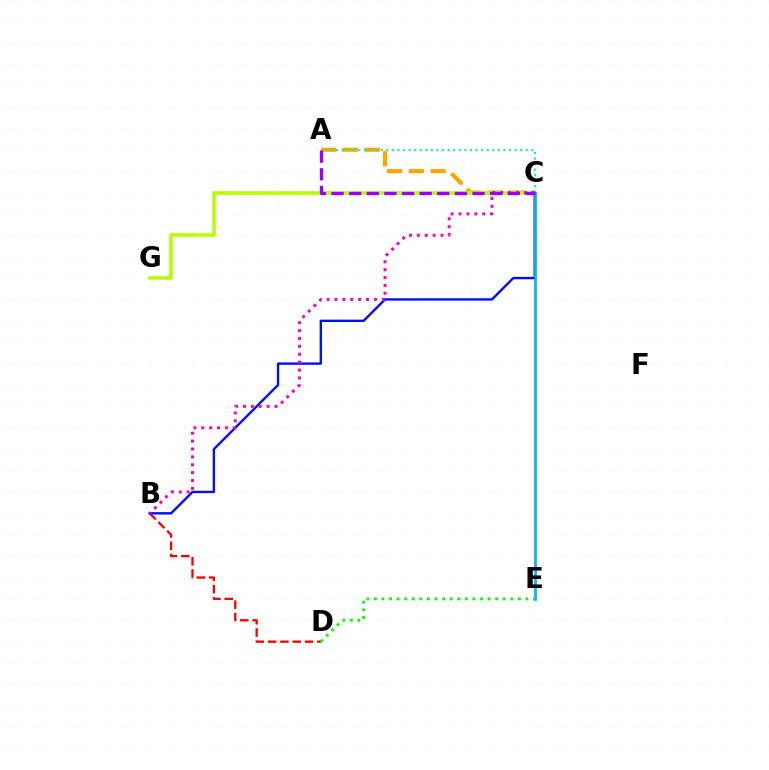{('B', 'D'): [{'color': '#ff0000', 'line_style': 'dashed', 'thickness': 1.67}], ('A', 'C'): [{'color': '#ffa500', 'line_style': 'dashed', 'thickness': 2.97}, {'color': '#00ff9d', 'line_style': 'dotted', 'thickness': 1.52}, {'color': '#9b00ff', 'line_style': 'dashed', 'thickness': 2.39}], ('B', 'C'): [{'color': '#0010ff', 'line_style': 'solid', 'thickness': 1.72}, {'color': '#ff00bd', 'line_style': 'dotted', 'thickness': 2.14}], ('C', 'G'): [{'color': '#b3ff00', 'line_style': 'solid', 'thickness': 2.58}], ('C', 'E'): [{'color': '#00b5ff', 'line_style': 'solid', 'thickness': 1.98}], ('D', 'E'): [{'color': '#08ff00', 'line_style': 'dotted', 'thickness': 2.06}]}